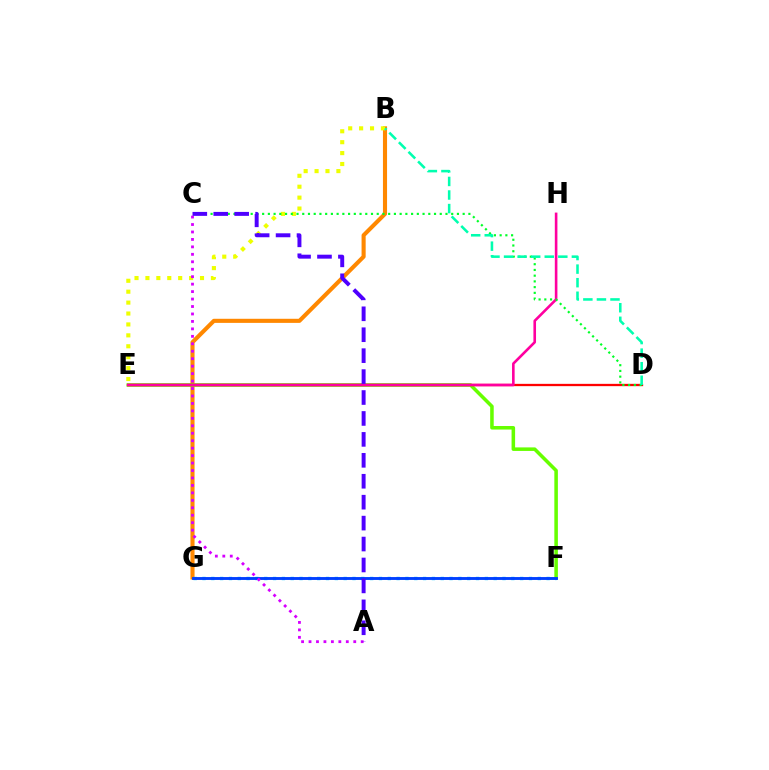{('B', 'G'): [{'color': '#ff8800', 'line_style': 'solid', 'thickness': 2.95}], ('F', 'G'): [{'color': '#00c7ff', 'line_style': 'dotted', 'thickness': 2.4}, {'color': '#003fff', 'line_style': 'solid', 'thickness': 2.07}], ('B', 'E'): [{'color': '#eeff00', 'line_style': 'dotted', 'thickness': 2.97}], ('E', 'F'): [{'color': '#66ff00', 'line_style': 'solid', 'thickness': 2.55}], ('D', 'E'): [{'color': '#ff0000', 'line_style': 'solid', 'thickness': 1.65}], ('E', 'H'): [{'color': '#ff00a0', 'line_style': 'solid', 'thickness': 1.88}], ('C', 'D'): [{'color': '#00ff27', 'line_style': 'dotted', 'thickness': 1.56}], ('B', 'D'): [{'color': '#00ffaf', 'line_style': 'dashed', 'thickness': 1.84}], ('A', 'C'): [{'color': '#d600ff', 'line_style': 'dotted', 'thickness': 2.03}, {'color': '#4f00ff', 'line_style': 'dashed', 'thickness': 2.84}]}